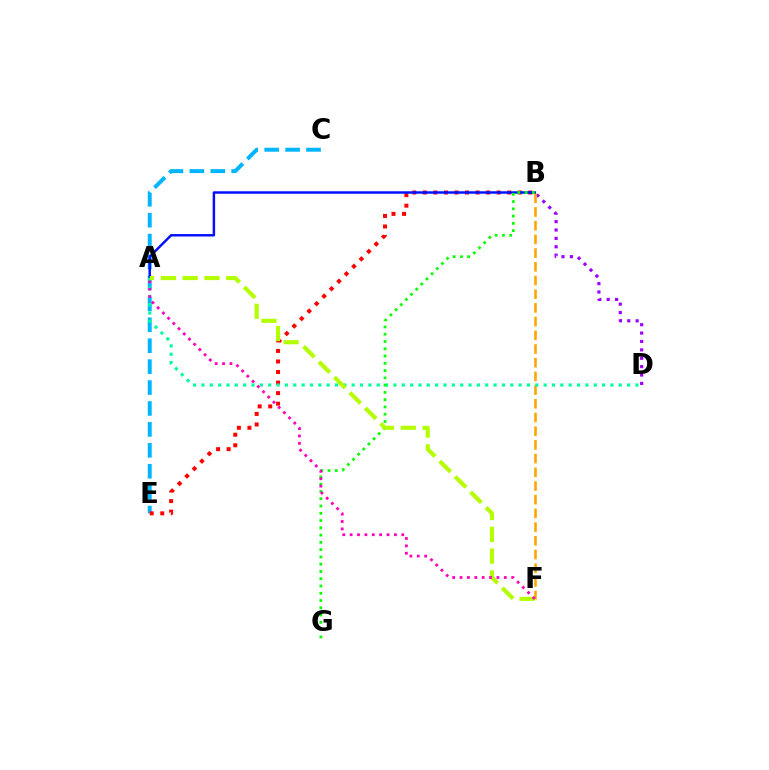{('C', 'E'): [{'color': '#00b5ff', 'line_style': 'dashed', 'thickness': 2.84}], ('B', 'D'): [{'color': '#9b00ff', 'line_style': 'dotted', 'thickness': 2.28}], ('B', 'E'): [{'color': '#ff0000', 'line_style': 'dotted', 'thickness': 2.87}], ('B', 'F'): [{'color': '#ffa500', 'line_style': 'dashed', 'thickness': 1.86}], ('A', 'B'): [{'color': '#0010ff', 'line_style': 'solid', 'thickness': 1.77}], ('A', 'D'): [{'color': '#00ff9d', 'line_style': 'dotted', 'thickness': 2.27}], ('B', 'G'): [{'color': '#08ff00', 'line_style': 'dotted', 'thickness': 1.98}], ('A', 'F'): [{'color': '#b3ff00', 'line_style': 'dashed', 'thickness': 2.96}, {'color': '#ff00bd', 'line_style': 'dotted', 'thickness': 2.0}]}